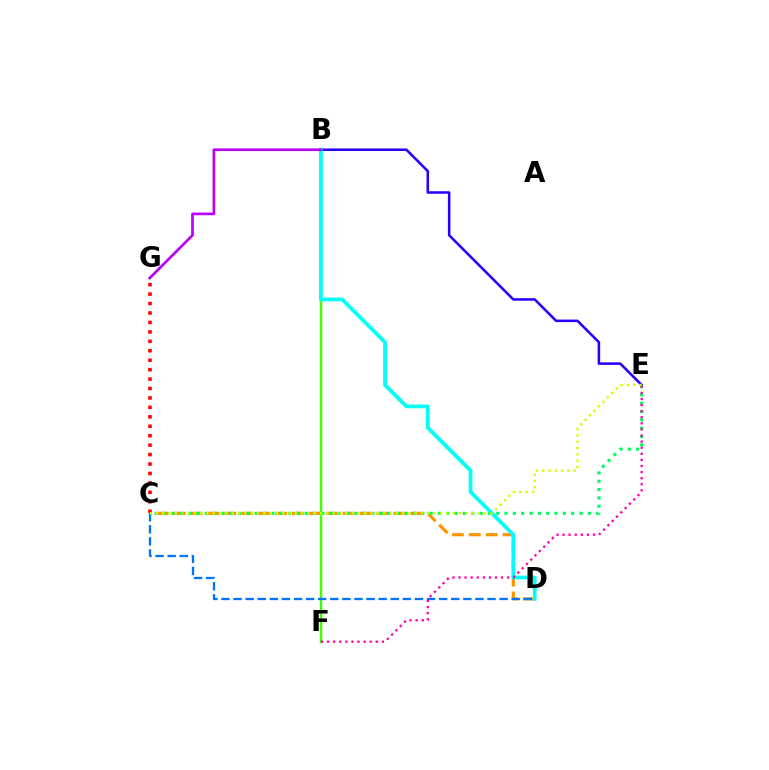{('B', 'E'): [{'color': '#2500ff', 'line_style': 'solid', 'thickness': 1.82}], ('C', 'D'): [{'color': '#ff9400', 'line_style': 'dashed', 'thickness': 2.29}, {'color': '#0074ff', 'line_style': 'dashed', 'thickness': 1.64}], ('C', 'E'): [{'color': '#00ff5c', 'line_style': 'dotted', 'thickness': 2.26}, {'color': '#d1ff00', 'line_style': 'dotted', 'thickness': 1.71}], ('B', 'F'): [{'color': '#3dff00', 'line_style': 'solid', 'thickness': 1.72}], ('C', 'G'): [{'color': '#ff0000', 'line_style': 'dotted', 'thickness': 2.56}], ('B', 'D'): [{'color': '#00fff6', 'line_style': 'solid', 'thickness': 2.7}], ('B', 'G'): [{'color': '#b900ff', 'line_style': 'solid', 'thickness': 1.93}], ('E', 'F'): [{'color': '#ff00ac', 'line_style': 'dotted', 'thickness': 1.65}]}